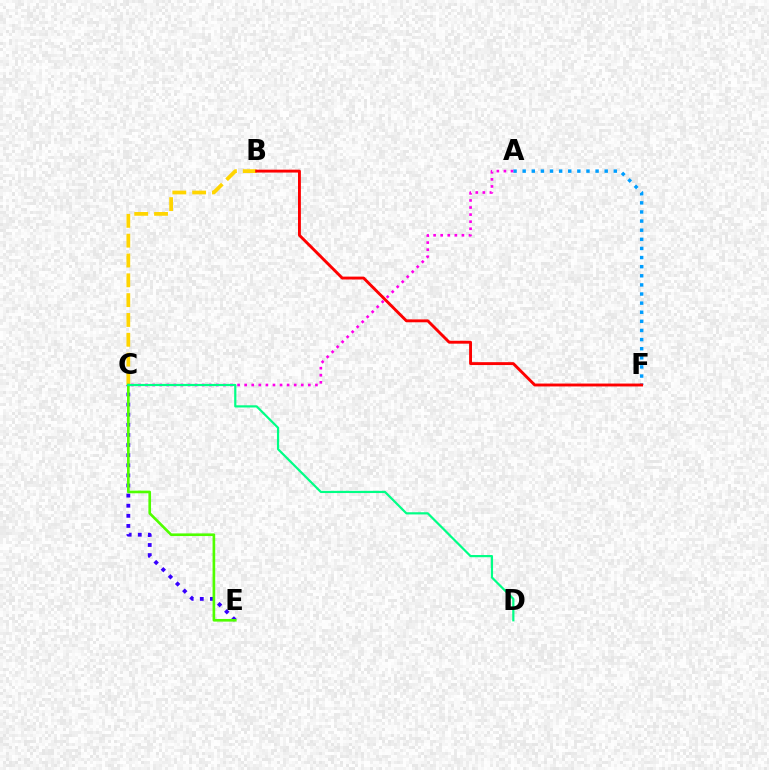{('B', 'C'): [{'color': '#ffd500', 'line_style': 'dashed', 'thickness': 2.69}], ('C', 'E'): [{'color': '#3700ff', 'line_style': 'dotted', 'thickness': 2.75}, {'color': '#4fff00', 'line_style': 'solid', 'thickness': 1.91}], ('A', 'F'): [{'color': '#009eff', 'line_style': 'dotted', 'thickness': 2.48}], ('A', 'C'): [{'color': '#ff00ed', 'line_style': 'dotted', 'thickness': 1.92}], ('C', 'D'): [{'color': '#00ff86', 'line_style': 'solid', 'thickness': 1.58}], ('B', 'F'): [{'color': '#ff0000', 'line_style': 'solid', 'thickness': 2.08}]}